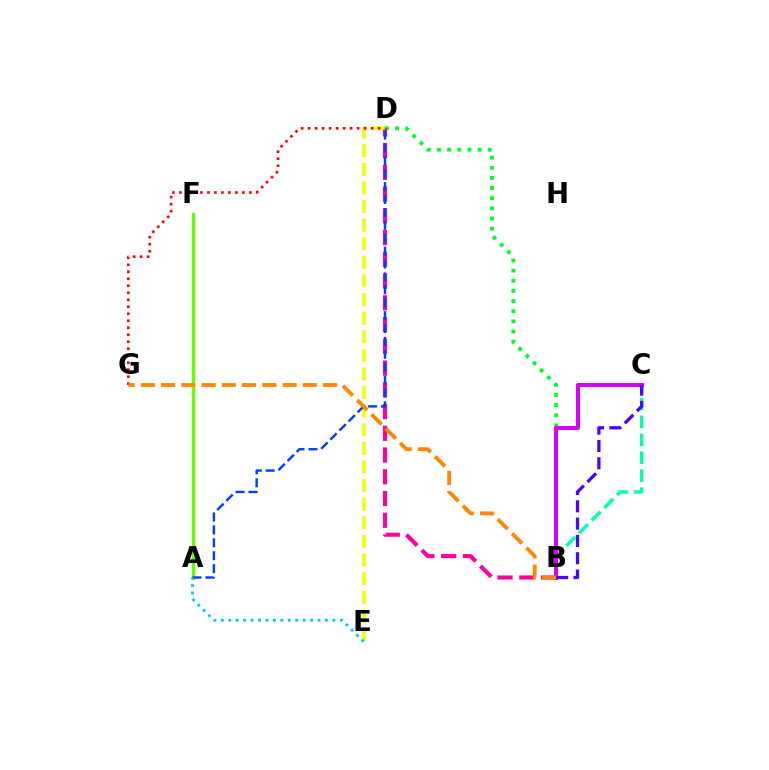{('B', 'D'): [{'color': '#00ff27', 'line_style': 'dotted', 'thickness': 2.76}, {'color': '#ff00a0', 'line_style': 'dashed', 'thickness': 2.95}], ('B', 'C'): [{'color': '#00ffaf', 'line_style': 'dashed', 'thickness': 2.44}, {'color': '#d600ff', 'line_style': 'solid', 'thickness': 2.86}, {'color': '#4f00ff', 'line_style': 'dashed', 'thickness': 2.35}], ('D', 'E'): [{'color': '#eeff00', 'line_style': 'dashed', 'thickness': 2.53}], ('A', 'F'): [{'color': '#66ff00', 'line_style': 'solid', 'thickness': 2.44}], ('A', 'D'): [{'color': '#003fff', 'line_style': 'dashed', 'thickness': 1.75}], ('D', 'G'): [{'color': '#ff0000', 'line_style': 'dotted', 'thickness': 1.9}], ('B', 'G'): [{'color': '#ff8800', 'line_style': 'dashed', 'thickness': 2.75}], ('A', 'E'): [{'color': '#00c7ff', 'line_style': 'dotted', 'thickness': 2.02}]}